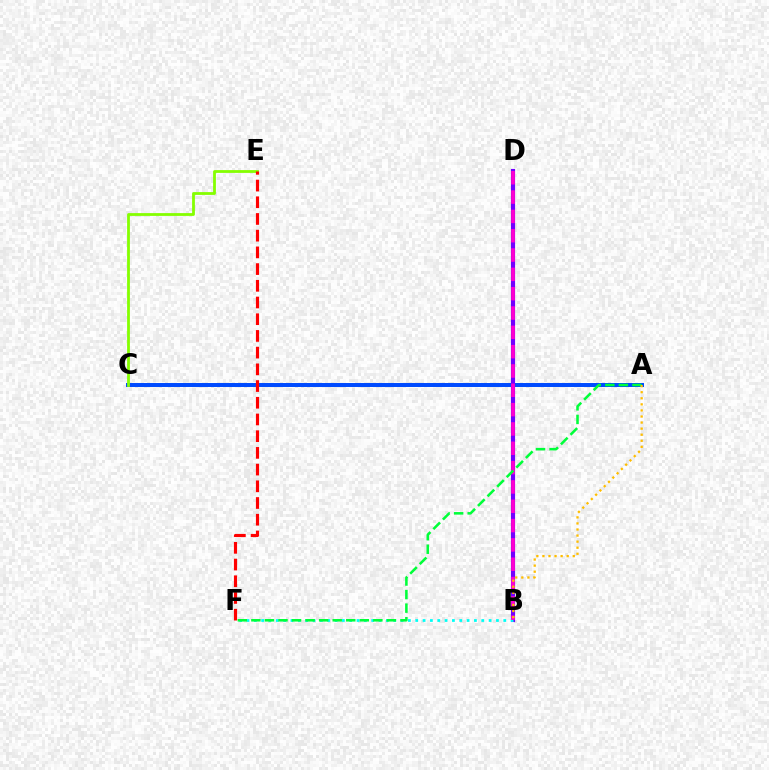{('A', 'C'): [{'color': '#004bff', 'line_style': 'solid', 'thickness': 2.86}], ('C', 'E'): [{'color': '#84ff00', 'line_style': 'solid', 'thickness': 2.01}], ('B', 'D'): [{'color': '#7200ff', 'line_style': 'solid', 'thickness': 2.99}, {'color': '#ff00cf', 'line_style': 'dashed', 'thickness': 2.63}], ('B', 'F'): [{'color': '#00fff6', 'line_style': 'dotted', 'thickness': 1.99}], ('A', 'F'): [{'color': '#00ff39', 'line_style': 'dashed', 'thickness': 1.84}], ('A', 'B'): [{'color': '#ffbd00', 'line_style': 'dotted', 'thickness': 1.65}], ('E', 'F'): [{'color': '#ff0000', 'line_style': 'dashed', 'thickness': 2.27}]}